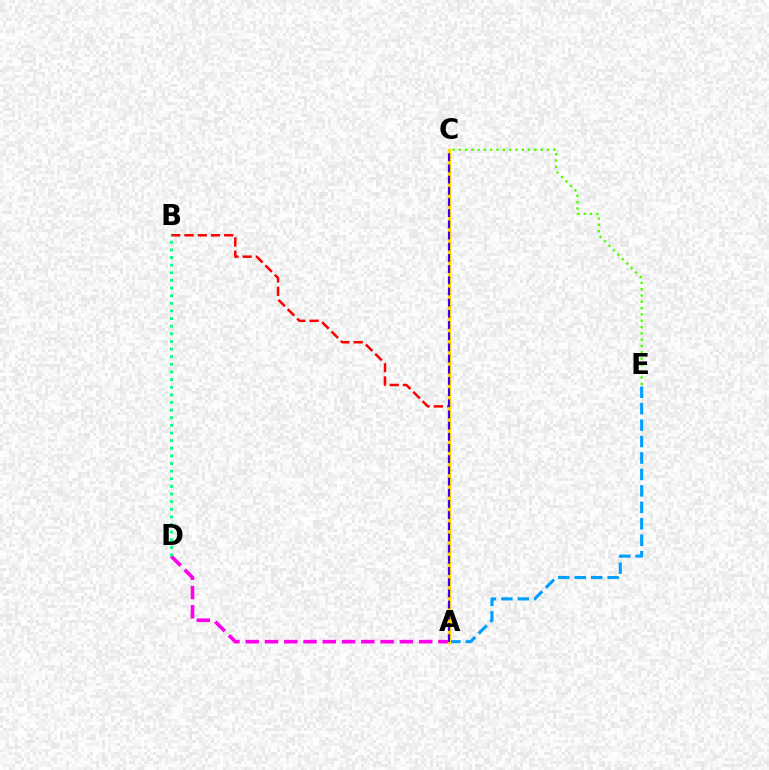{('A', 'D'): [{'color': '#ff00ed', 'line_style': 'dashed', 'thickness': 2.62}], ('C', 'E'): [{'color': '#4fff00', 'line_style': 'dotted', 'thickness': 1.71}], ('A', 'B'): [{'color': '#ff0000', 'line_style': 'dashed', 'thickness': 1.8}], ('A', 'E'): [{'color': '#009eff', 'line_style': 'dashed', 'thickness': 2.23}], ('A', 'C'): [{'color': '#ffd500', 'line_style': 'solid', 'thickness': 2.44}, {'color': '#3700ff', 'line_style': 'dashed', 'thickness': 1.52}], ('B', 'D'): [{'color': '#00ff86', 'line_style': 'dotted', 'thickness': 2.07}]}